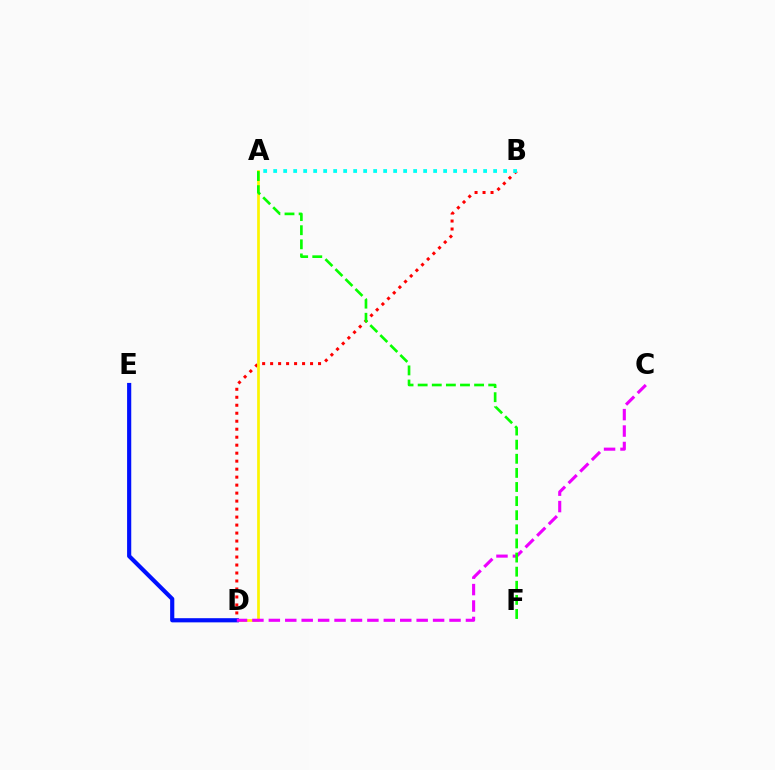{('B', 'D'): [{'color': '#ff0000', 'line_style': 'dotted', 'thickness': 2.17}], ('A', 'B'): [{'color': '#00fff6', 'line_style': 'dotted', 'thickness': 2.72}], ('A', 'D'): [{'color': '#fcf500', 'line_style': 'solid', 'thickness': 1.95}], ('D', 'E'): [{'color': '#0010ff', 'line_style': 'solid', 'thickness': 3.0}], ('C', 'D'): [{'color': '#ee00ff', 'line_style': 'dashed', 'thickness': 2.23}], ('A', 'F'): [{'color': '#08ff00', 'line_style': 'dashed', 'thickness': 1.92}]}